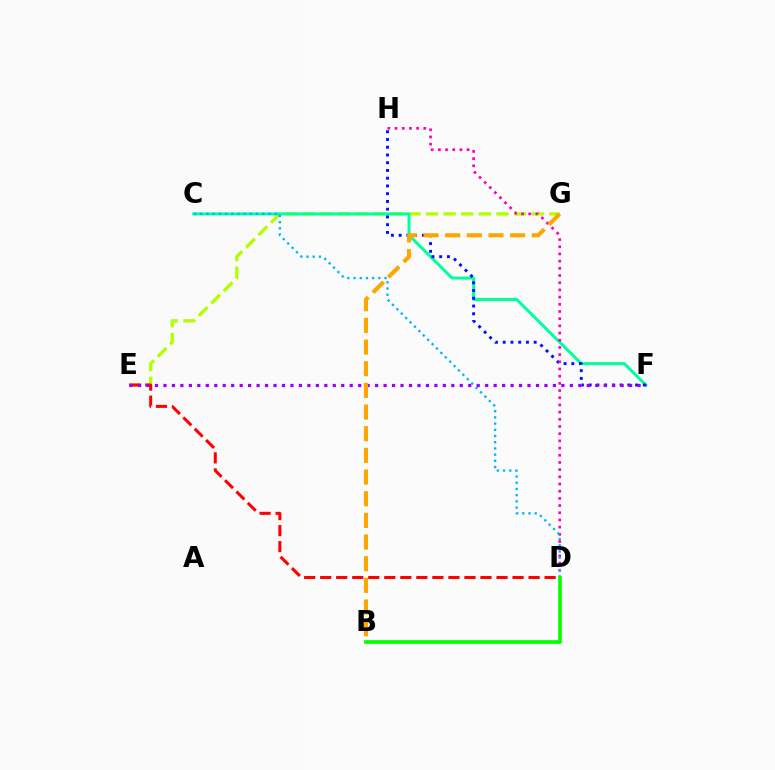{('E', 'G'): [{'color': '#b3ff00', 'line_style': 'dashed', 'thickness': 2.39}], ('C', 'F'): [{'color': '#00ff9d', 'line_style': 'solid', 'thickness': 2.16}], ('D', 'E'): [{'color': '#ff0000', 'line_style': 'dashed', 'thickness': 2.18}], ('F', 'H'): [{'color': '#0010ff', 'line_style': 'dotted', 'thickness': 2.1}], ('D', 'H'): [{'color': '#ff00bd', 'line_style': 'dotted', 'thickness': 1.95}], ('E', 'F'): [{'color': '#9b00ff', 'line_style': 'dotted', 'thickness': 2.3}], ('C', 'D'): [{'color': '#00b5ff', 'line_style': 'dotted', 'thickness': 1.69}], ('B', 'D'): [{'color': '#08ff00', 'line_style': 'solid', 'thickness': 2.66}], ('B', 'G'): [{'color': '#ffa500', 'line_style': 'dashed', 'thickness': 2.94}]}